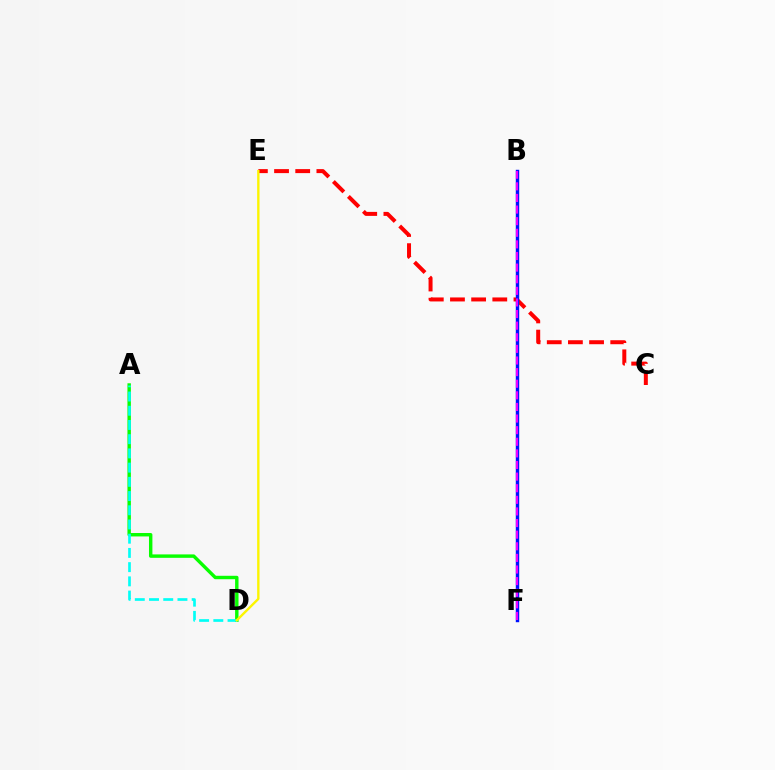{('C', 'E'): [{'color': '#ff0000', 'line_style': 'dashed', 'thickness': 2.88}], ('A', 'D'): [{'color': '#08ff00', 'line_style': 'solid', 'thickness': 2.46}, {'color': '#00fff6', 'line_style': 'dashed', 'thickness': 1.93}], ('B', 'F'): [{'color': '#0010ff', 'line_style': 'solid', 'thickness': 2.46}, {'color': '#ee00ff', 'line_style': 'dashed', 'thickness': 1.58}], ('D', 'E'): [{'color': '#fcf500', 'line_style': 'solid', 'thickness': 1.71}]}